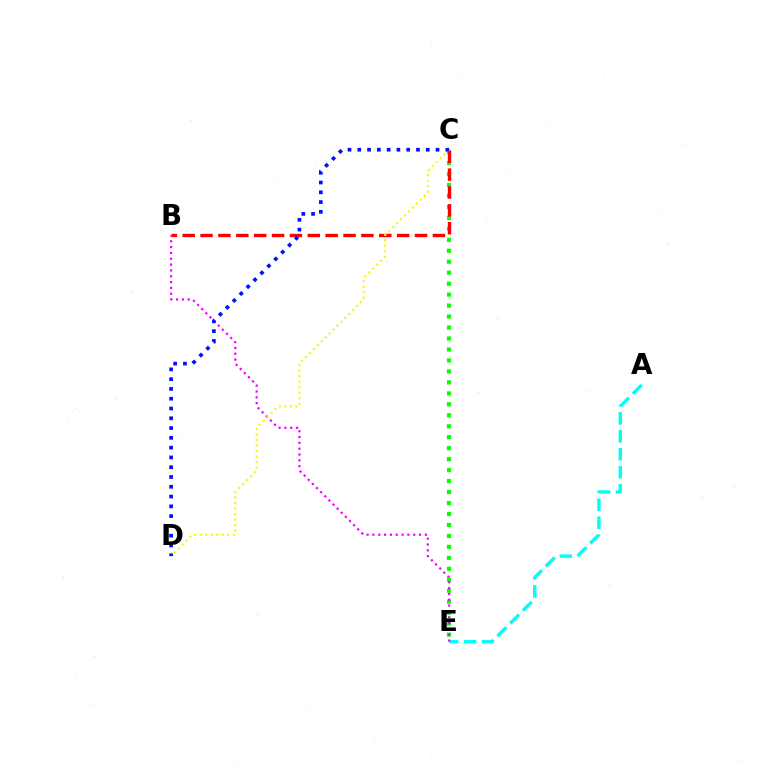{('C', 'E'): [{'color': '#08ff00', 'line_style': 'dotted', 'thickness': 2.98}], ('B', 'C'): [{'color': '#ff0000', 'line_style': 'dashed', 'thickness': 2.43}], ('A', 'E'): [{'color': '#00fff6', 'line_style': 'dashed', 'thickness': 2.44}], ('B', 'E'): [{'color': '#ee00ff', 'line_style': 'dotted', 'thickness': 1.58}], ('C', 'D'): [{'color': '#fcf500', 'line_style': 'dotted', 'thickness': 1.5}, {'color': '#0010ff', 'line_style': 'dotted', 'thickness': 2.66}]}